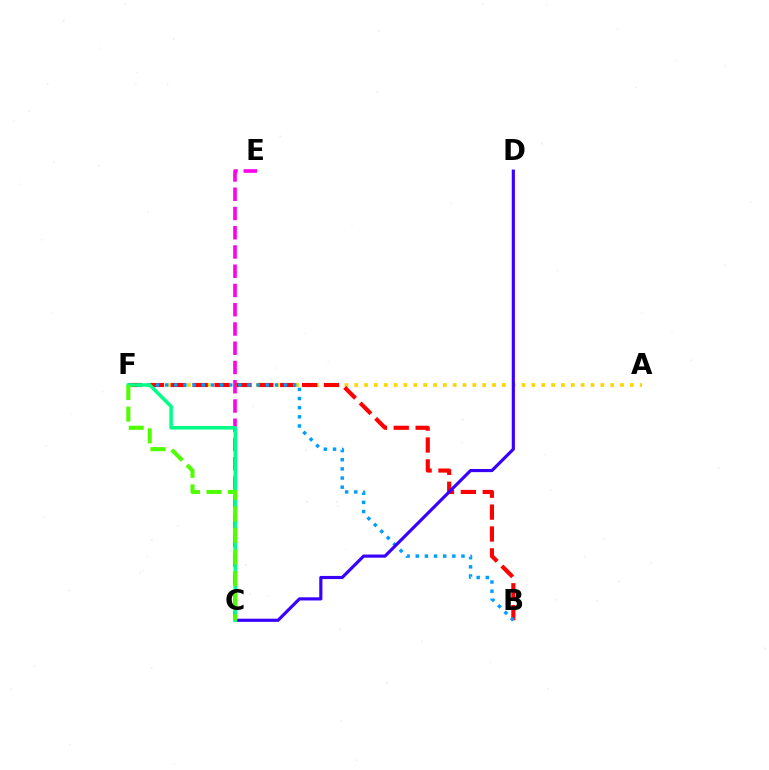{('C', 'E'): [{'color': '#ff00ed', 'line_style': 'dashed', 'thickness': 2.62}], ('A', 'F'): [{'color': '#ffd500', 'line_style': 'dotted', 'thickness': 2.67}], ('B', 'F'): [{'color': '#ff0000', 'line_style': 'dashed', 'thickness': 2.97}, {'color': '#009eff', 'line_style': 'dotted', 'thickness': 2.48}], ('C', 'D'): [{'color': '#3700ff', 'line_style': 'solid', 'thickness': 2.27}], ('C', 'F'): [{'color': '#00ff86', 'line_style': 'solid', 'thickness': 2.54}, {'color': '#4fff00', 'line_style': 'dashed', 'thickness': 2.93}]}